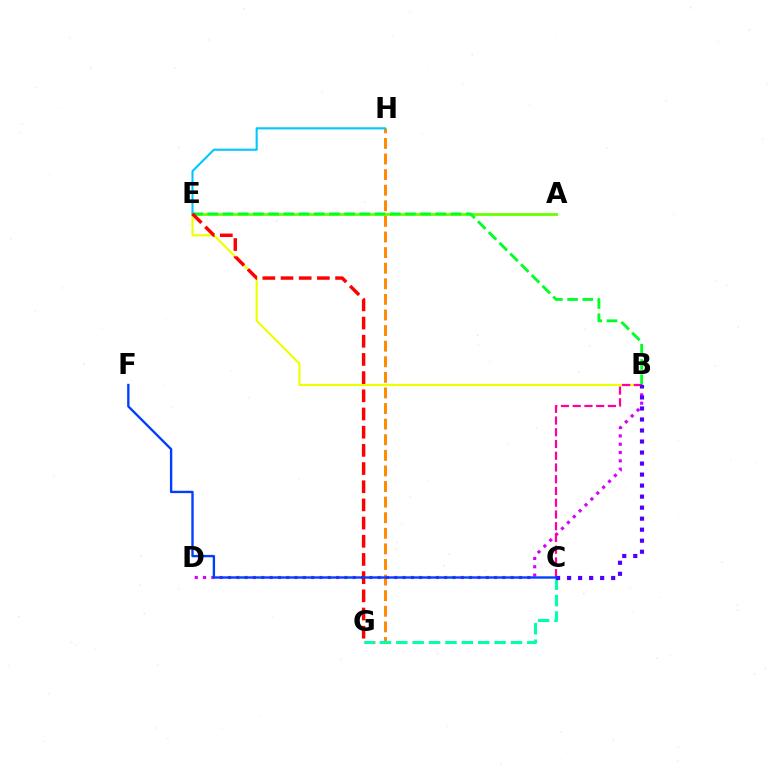{('G', 'H'): [{'color': '#ff8800', 'line_style': 'dashed', 'thickness': 2.12}], ('B', 'E'): [{'color': '#eeff00', 'line_style': 'solid', 'thickness': 1.54}, {'color': '#00ff27', 'line_style': 'dashed', 'thickness': 2.06}], ('A', 'E'): [{'color': '#66ff00', 'line_style': 'solid', 'thickness': 2.01}], ('B', 'D'): [{'color': '#d600ff', 'line_style': 'dotted', 'thickness': 2.26}], ('E', 'H'): [{'color': '#00c7ff', 'line_style': 'solid', 'thickness': 1.51}], ('C', 'G'): [{'color': '#00ffaf', 'line_style': 'dashed', 'thickness': 2.23}], ('B', 'C'): [{'color': '#ff00a0', 'line_style': 'dashed', 'thickness': 1.6}, {'color': '#4f00ff', 'line_style': 'dotted', 'thickness': 2.99}], ('E', 'G'): [{'color': '#ff0000', 'line_style': 'dashed', 'thickness': 2.47}], ('C', 'F'): [{'color': '#003fff', 'line_style': 'solid', 'thickness': 1.7}]}